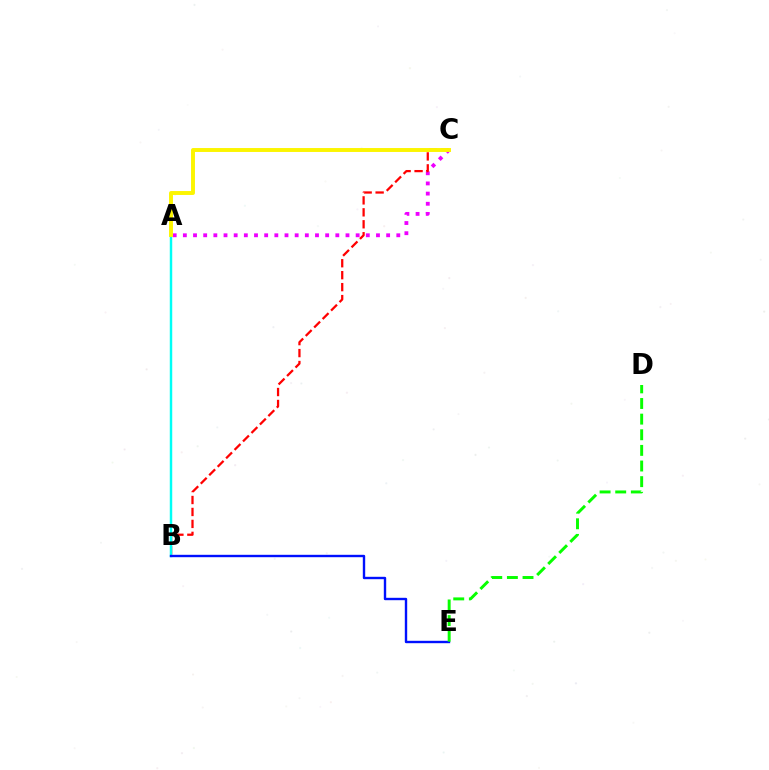{('A', 'C'): [{'color': '#ee00ff', 'line_style': 'dotted', 'thickness': 2.76}, {'color': '#fcf500', 'line_style': 'solid', 'thickness': 2.83}], ('B', 'C'): [{'color': '#ff0000', 'line_style': 'dashed', 'thickness': 1.62}], ('A', 'B'): [{'color': '#00fff6', 'line_style': 'solid', 'thickness': 1.76}], ('B', 'E'): [{'color': '#0010ff', 'line_style': 'solid', 'thickness': 1.72}], ('D', 'E'): [{'color': '#08ff00', 'line_style': 'dashed', 'thickness': 2.12}]}